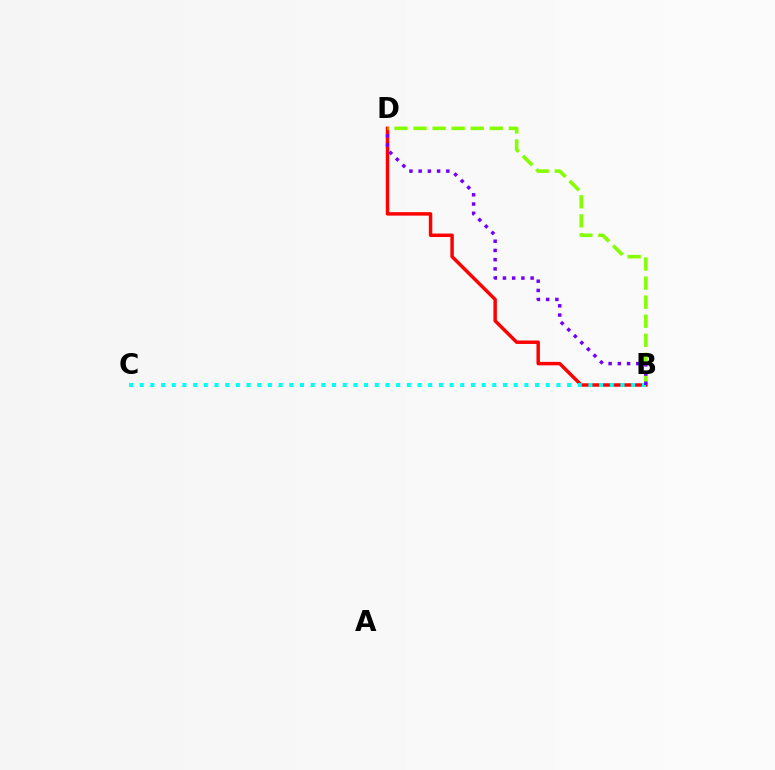{('B', 'D'): [{'color': '#ff0000', 'line_style': 'solid', 'thickness': 2.49}, {'color': '#84ff00', 'line_style': 'dashed', 'thickness': 2.59}, {'color': '#7200ff', 'line_style': 'dotted', 'thickness': 2.51}], ('B', 'C'): [{'color': '#00fff6', 'line_style': 'dotted', 'thickness': 2.9}]}